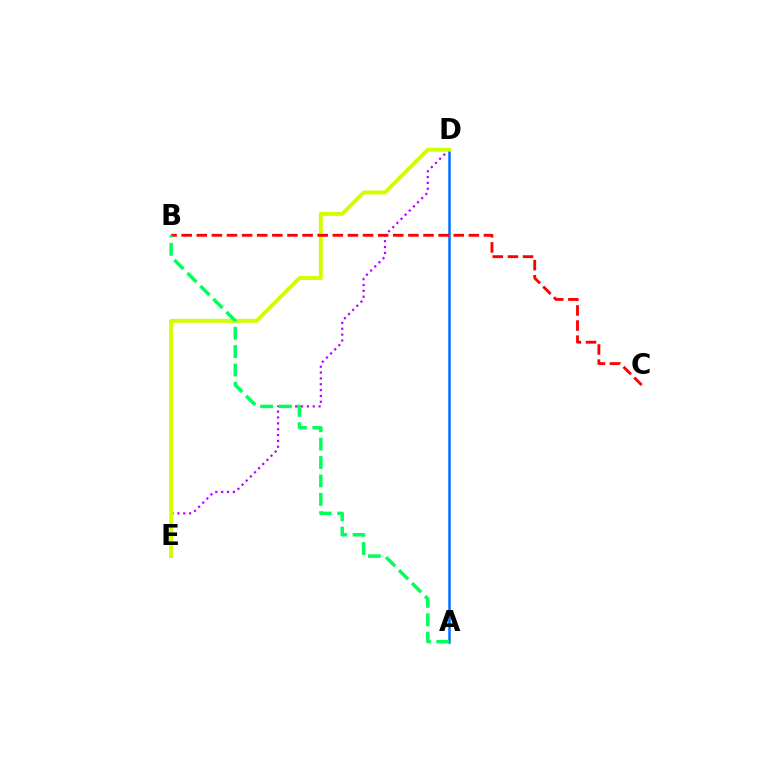{('D', 'E'): [{'color': '#b900ff', 'line_style': 'dotted', 'thickness': 1.59}, {'color': '#d1ff00', 'line_style': 'solid', 'thickness': 2.83}], ('A', 'D'): [{'color': '#0074ff', 'line_style': 'solid', 'thickness': 1.82}], ('B', 'C'): [{'color': '#ff0000', 'line_style': 'dashed', 'thickness': 2.05}], ('A', 'B'): [{'color': '#00ff5c', 'line_style': 'dashed', 'thickness': 2.5}]}